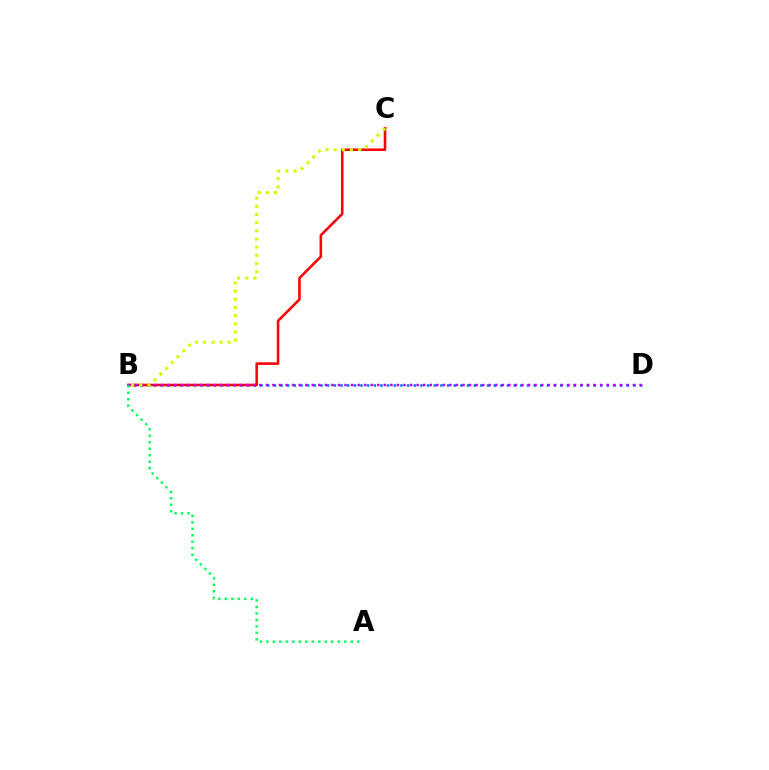{('B', 'D'): [{'color': '#0074ff', 'line_style': 'dotted', 'thickness': 1.81}, {'color': '#b900ff', 'line_style': 'dotted', 'thickness': 1.78}], ('B', 'C'): [{'color': '#ff0000', 'line_style': 'solid', 'thickness': 1.84}, {'color': '#d1ff00', 'line_style': 'dotted', 'thickness': 2.22}], ('A', 'B'): [{'color': '#00ff5c', 'line_style': 'dotted', 'thickness': 1.76}]}